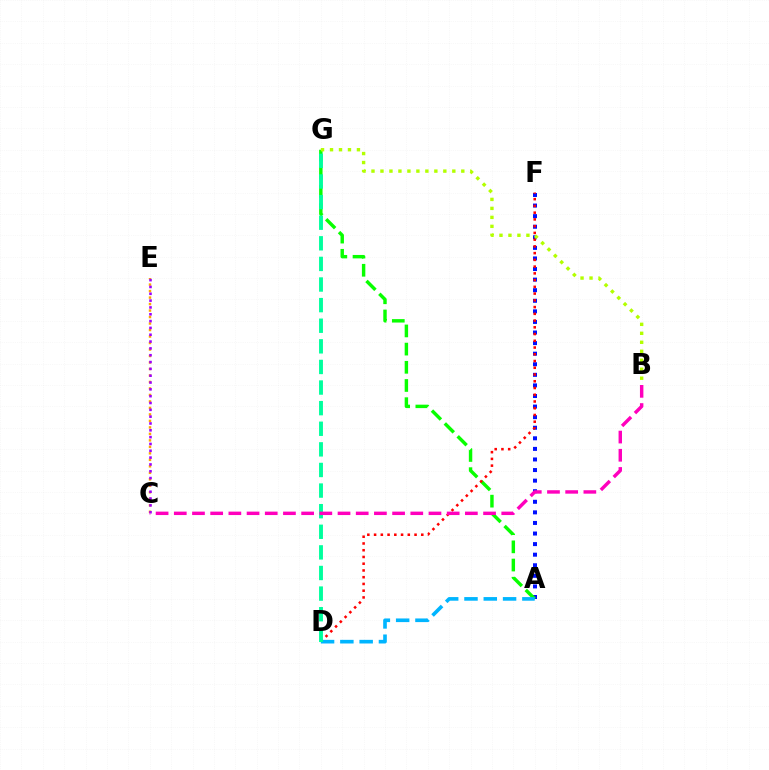{('C', 'E'): [{'color': '#ffa500', 'line_style': 'dotted', 'thickness': 1.76}, {'color': '#9b00ff', 'line_style': 'dotted', 'thickness': 1.85}], ('A', 'F'): [{'color': '#0010ff', 'line_style': 'dotted', 'thickness': 2.87}], ('A', 'G'): [{'color': '#08ff00', 'line_style': 'dashed', 'thickness': 2.47}], ('D', 'F'): [{'color': '#ff0000', 'line_style': 'dotted', 'thickness': 1.83}], ('A', 'D'): [{'color': '#00b5ff', 'line_style': 'dashed', 'thickness': 2.62}], ('B', 'G'): [{'color': '#b3ff00', 'line_style': 'dotted', 'thickness': 2.44}], ('D', 'G'): [{'color': '#00ff9d', 'line_style': 'dashed', 'thickness': 2.8}], ('B', 'C'): [{'color': '#ff00bd', 'line_style': 'dashed', 'thickness': 2.47}]}